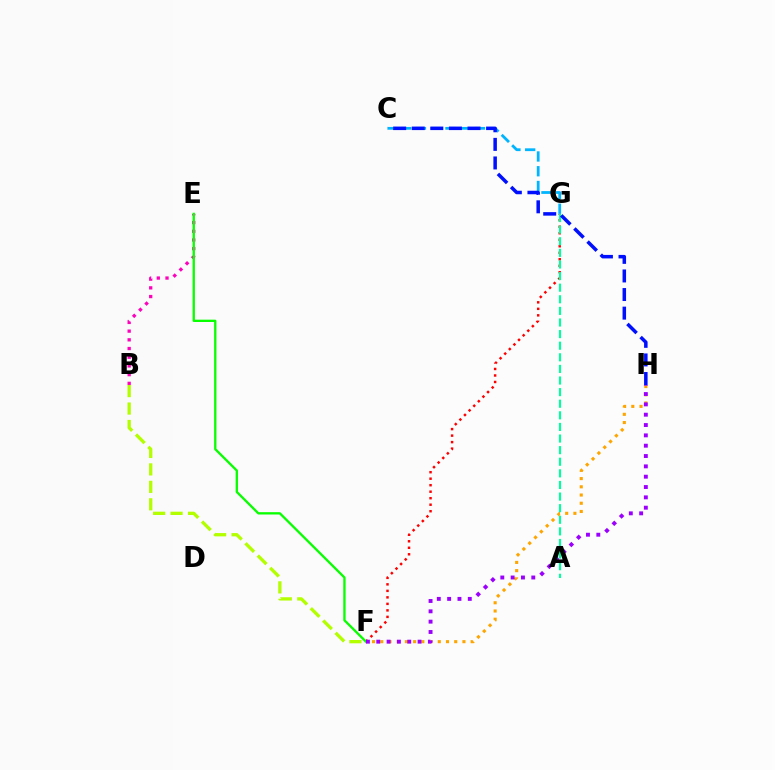{('F', 'H'): [{'color': '#ffa500', 'line_style': 'dotted', 'thickness': 2.23}, {'color': '#9b00ff', 'line_style': 'dotted', 'thickness': 2.81}], ('F', 'G'): [{'color': '#ff0000', 'line_style': 'dotted', 'thickness': 1.77}], ('C', 'G'): [{'color': '#00b5ff', 'line_style': 'dashed', 'thickness': 2.0}], ('B', 'E'): [{'color': '#ff00bd', 'line_style': 'dotted', 'thickness': 2.37}], ('E', 'F'): [{'color': '#08ff00', 'line_style': 'solid', 'thickness': 1.67}], ('B', 'F'): [{'color': '#b3ff00', 'line_style': 'dashed', 'thickness': 2.37}], ('A', 'G'): [{'color': '#00ff9d', 'line_style': 'dashed', 'thickness': 1.58}], ('C', 'H'): [{'color': '#0010ff', 'line_style': 'dashed', 'thickness': 2.53}]}